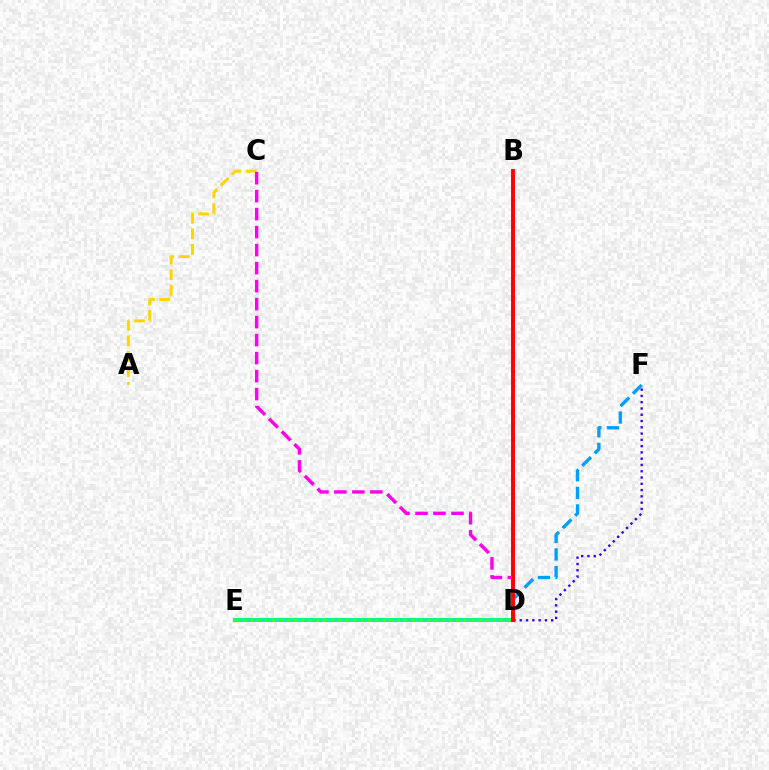{('D', 'F'): [{'color': '#3700ff', 'line_style': 'dotted', 'thickness': 1.71}, {'color': '#009eff', 'line_style': 'dashed', 'thickness': 2.39}], ('A', 'C'): [{'color': '#ffd500', 'line_style': 'dashed', 'thickness': 2.11}], ('C', 'D'): [{'color': '#ff00ed', 'line_style': 'dashed', 'thickness': 2.44}], ('D', 'E'): [{'color': '#00ff86', 'line_style': 'solid', 'thickness': 2.86}, {'color': '#4fff00', 'line_style': 'dotted', 'thickness': 2.0}], ('B', 'D'): [{'color': '#ff0000', 'line_style': 'solid', 'thickness': 2.82}]}